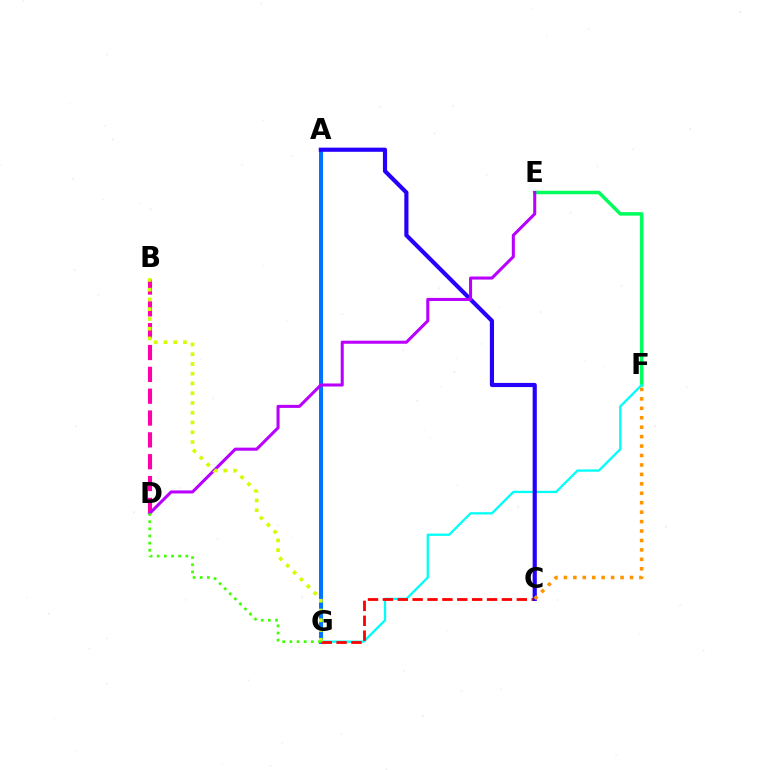{('E', 'F'): [{'color': '#00ff5c', 'line_style': 'solid', 'thickness': 2.52}], ('A', 'G'): [{'color': '#0074ff', 'line_style': 'solid', 'thickness': 2.9}], ('F', 'G'): [{'color': '#00fff6', 'line_style': 'solid', 'thickness': 1.66}], ('B', 'D'): [{'color': '#ff00ac', 'line_style': 'dashed', 'thickness': 2.97}], ('C', 'G'): [{'color': '#ff0000', 'line_style': 'dashed', 'thickness': 2.02}], ('A', 'C'): [{'color': '#2500ff', 'line_style': 'solid', 'thickness': 2.99}], ('C', 'F'): [{'color': '#ff9400', 'line_style': 'dotted', 'thickness': 2.56}], ('D', 'E'): [{'color': '#b900ff', 'line_style': 'solid', 'thickness': 2.19}], ('B', 'G'): [{'color': '#d1ff00', 'line_style': 'dotted', 'thickness': 2.65}], ('D', 'G'): [{'color': '#3dff00', 'line_style': 'dotted', 'thickness': 1.94}]}